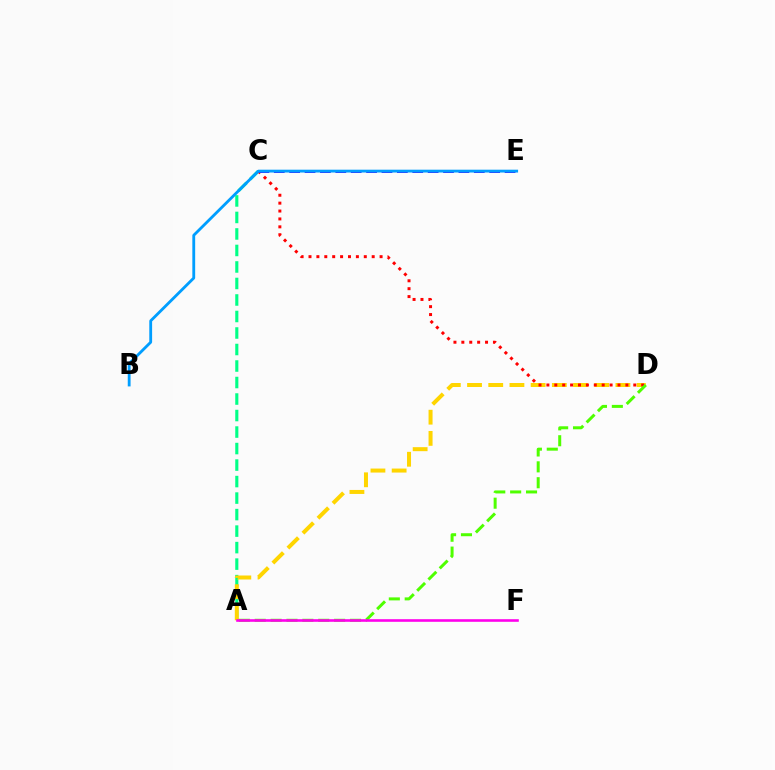{('A', 'C'): [{'color': '#00ff86', 'line_style': 'dashed', 'thickness': 2.24}], ('A', 'D'): [{'color': '#ffd500', 'line_style': 'dashed', 'thickness': 2.88}, {'color': '#4fff00', 'line_style': 'dashed', 'thickness': 2.16}], ('C', 'D'): [{'color': '#ff0000', 'line_style': 'dotted', 'thickness': 2.15}], ('C', 'E'): [{'color': '#3700ff', 'line_style': 'dashed', 'thickness': 2.09}], ('A', 'F'): [{'color': '#ff00ed', 'line_style': 'solid', 'thickness': 1.88}], ('B', 'E'): [{'color': '#009eff', 'line_style': 'solid', 'thickness': 2.04}]}